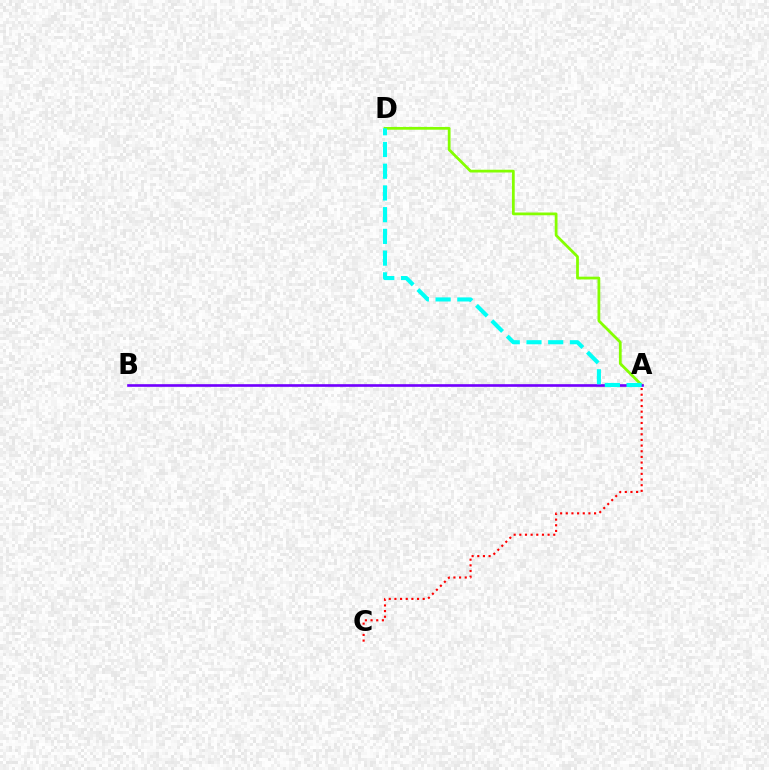{('A', 'D'): [{'color': '#84ff00', 'line_style': 'solid', 'thickness': 1.99}, {'color': '#00fff6', 'line_style': 'dashed', 'thickness': 2.95}], ('A', 'C'): [{'color': '#ff0000', 'line_style': 'dotted', 'thickness': 1.54}], ('A', 'B'): [{'color': '#7200ff', 'line_style': 'solid', 'thickness': 1.91}]}